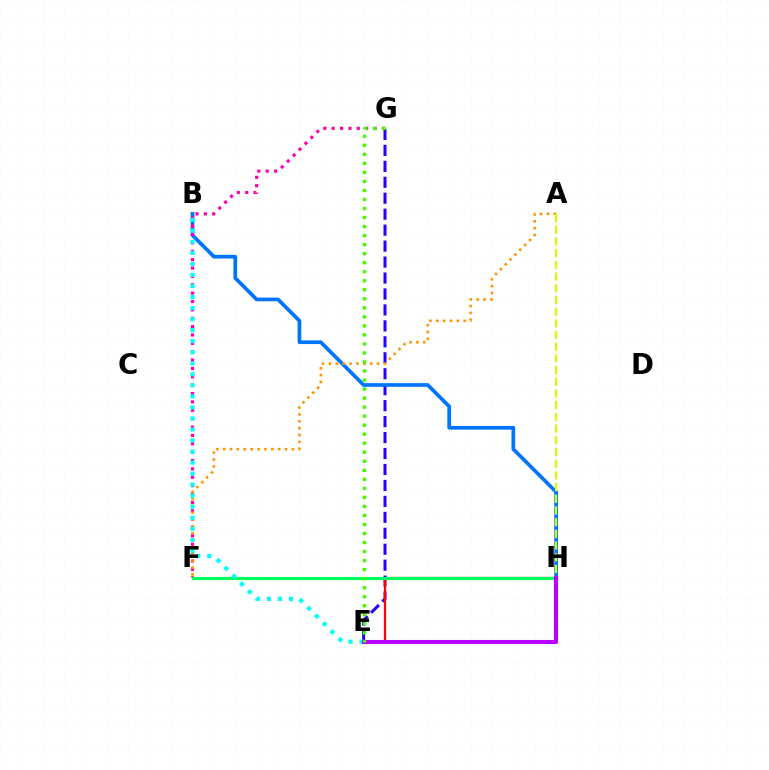{('E', 'G'): [{'color': '#2500ff', 'line_style': 'dashed', 'thickness': 2.17}, {'color': '#3dff00', 'line_style': 'dotted', 'thickness': 2.45}], ('B', 'H'): [{'color': '#0074ff', 'line_style': 'solid', 'thickness': 2.66}], ('E', 'H'): [{'color': '#ff0000', 'line_style': 'solid', 'thickness': 1.61}, {'color': '#b900ff', 'line_style': 'solid', 'thickness': 2.93}], ('F', 'G'): [{'color': '#ff00ac', 'line_style': 'dotted', 'thickness': 2.27}], ('F', 'H'): [{'color': '#00ff5c', 'line_style': 'solid', 'thickness': 2.26}], ('A', 'F'): [{'color': '#ff9400', 'line_style': 'dotted', 'thickness': 1.87}], ('B', 'E'): [{'color': '#00fff6', 'line_style': 'dotted', 'thickness': 3.0}], ('A', 'H'): [{'color': '#d1ff00', 'line_style': 'dashed', 'thickness': 1.59}]}